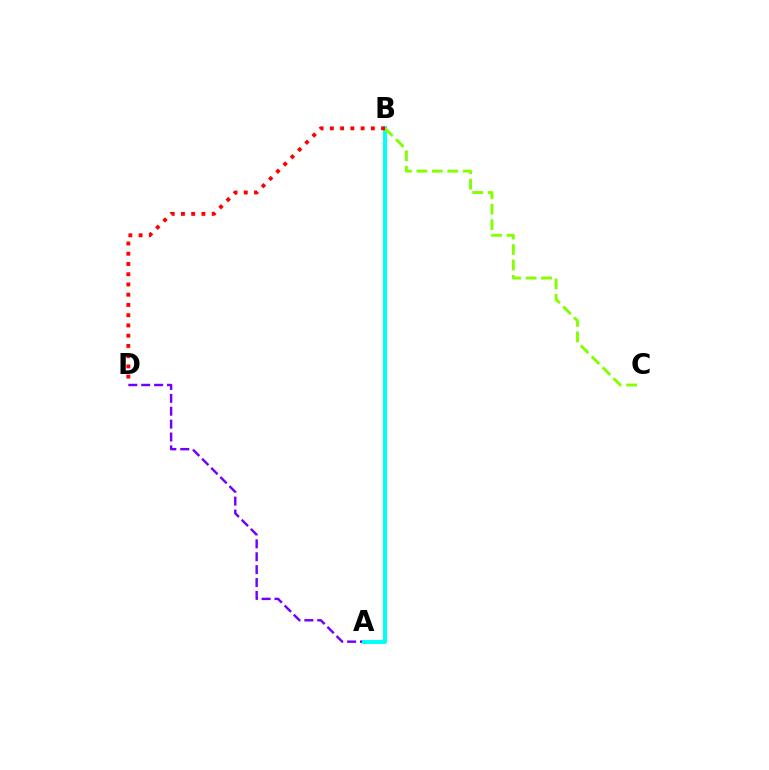{('A', 'D'): [{'color': '#7200ff', 'line_style': 'dashed', 'thickness': 1.75}], ('A', 'B'): [{'color': '#00fff6', 'line_style': 'solid', 'thickness': 2.84}], ('B', 'C'): [{'color': '#84ff00', 'line_style': 'dashed', 'thickness': 2.1}], ('B', 'D'): [{'color': '#ff0000', 'line_style': 'dotted', 'thickness': 2.78}]}